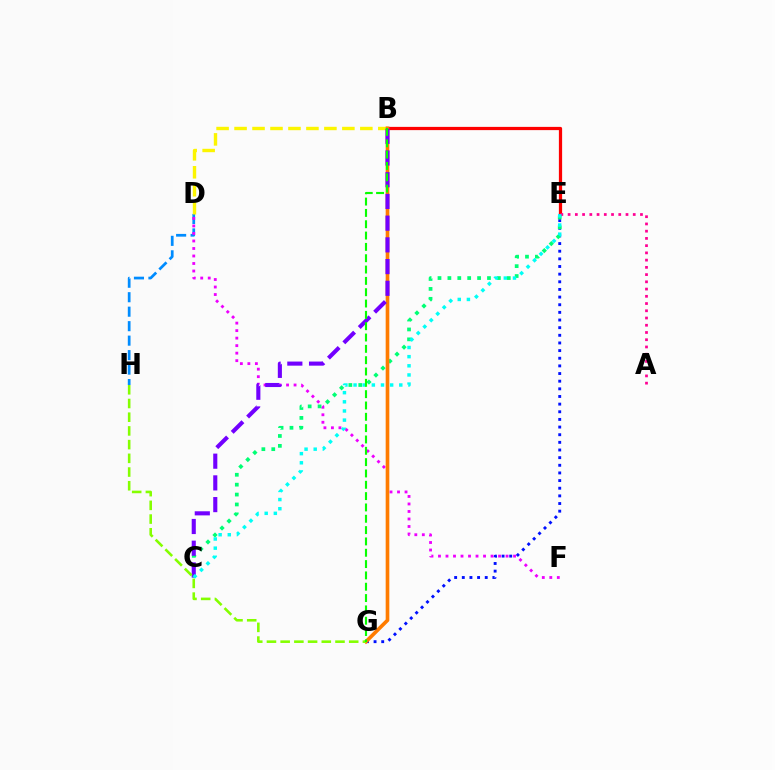{('D', 'H'): [{'color': '#008cff', 'line_style': 'dashed', 'thickness': 1.97}], ('E', 'G'): [{'color': '#0010ff', 'line_style': 'dotted', 'thickness': 2.08}], ('B', 'E'): [{'color': '#ff0000', 'line_style': 'solid', 'thickness': 2.33}], ('D', 'F'): [{'color': '#ee00ff', 'line_style': 'dotted', 'thickness': 2.04}], ('A', 'E'): [{'color': '#ff0094', 'line_style': 'dotted', 'thickness': 1.97}], ('C', 'E'): [{'color': '#00ff74', 'line_style': 'dotted', 'thickness': 2.69}, {'color': '#00fff6', 'line_style': 'dotted', 'thickness': 2.48}], ('B', 'D'): [{'color': '#fcf500', 'line_style': 'dashed', 'thickness': 2.44}], ('B', 'G'): [{'color': '#ff7c00', 'line_style': 'solid', 'thickness': 2.63}, {'color': '#08ff00', 'line_style': 'dashed', 'thickness': 1.54}], ('B', 'C'): [{'color': '#7200ff', 'line_style': 'dashed', 'thickness': 2.95}], ('G', 'H'): [{'color': '#84ff00', 'line_style': 'dashed', 'thickness': 1.86}]}